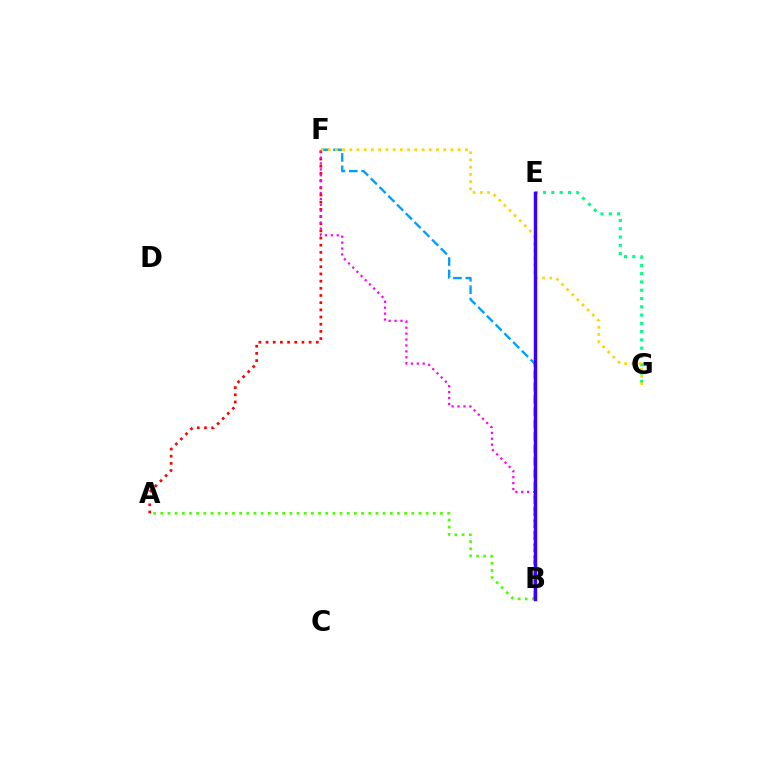{('A', 'F'): [{'color': '#ff0000', 'line_style': 'dotted', 'thickness': 1.95}], ('B', 'F'): [{'color': '#009eff', 'line_style': 'dashed', 'thickness': 1.68}, {'color': '#ff00ed', 'line_style': 'dotted', 'thickness': 1.61}], ('A', 'B'): [{'color': '#4fff00', 'line_style': 'dotted', 'thickness': 1.95}], ('E', 'G'): [{'color': '#00ff86', 'line_style': 'dotted', 'thickness': 2.25}], ('F', 'G'): [{'color': '#ffd500', 'line_style': 'dotted', 'thickness': 1.96}], ('B', 'E'): [{'color': '#3700ff', 'line_style': 'solid', 'thickness': 2.47}]}